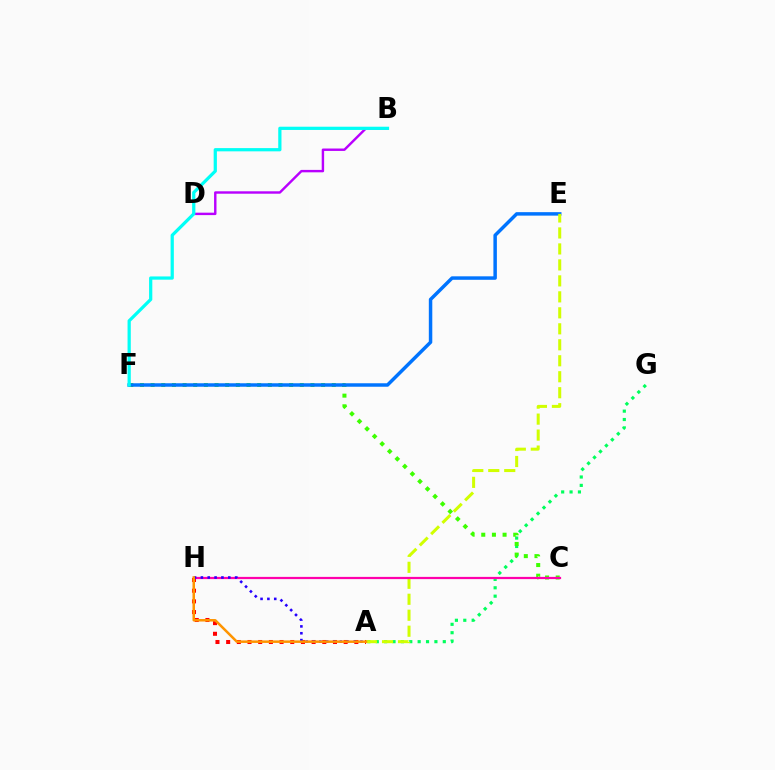{('A', 'G'): [{'color': '#00ff5c', 'line_style': 'dotted', 'thickness': 2.28}], ('C', 'F'): [{'color': '#3dff00', 'line_style': 'dotted', 'thickness': 2.9}], ('B', 'D'): [{'color': '#b900ff', 'line_style': 'solid', 'thickness': 1.74}], ('A', 'H'): [{'color': '#ff0000', 'line_style': 'dotted', 'thickness': 2.9}, {'color': '#2500ff', 'line_style': 'dotted', 'thickness': 1.86}, {'color': '#ff9400', 'line_style': 'solid', 'thickness': 1.81}], ('E', 'F'): [{'color': '#0074ff', 'line_style': 'solid', 'thickness': 2.5}], ('A', 'E'): [{'color': '#d1ff00', 'line_style': 'dashed', 'thickness': 2.17}], ('C', 'H'): [{'color': '#ff00ac', 'line_style': 'solid', 'thickness': 1.6}], ('B', 'F'): [{'color': '#00fff6', 'line_style': 'solid', 'thickness': 2.33}]}